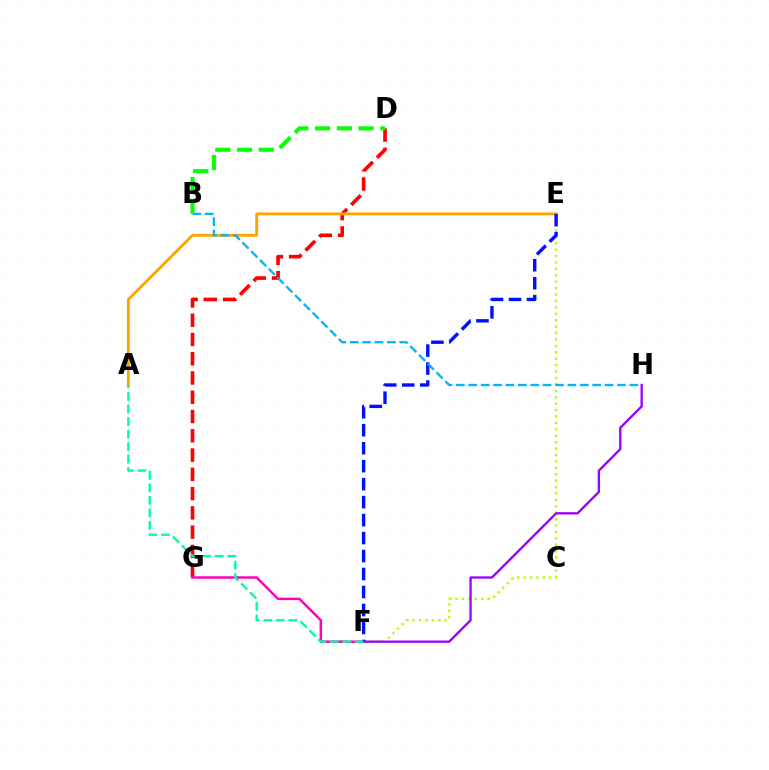{('D', 'G'): [{'color': '#ff0000', 'line_style': 'dashed', 'thickness': 2.62}], ('F', 'G'): [{'color': '#ff00bd', 'line_style': 'solid', 'thickness': 1.78}], ('A', 'E'): [{'color': '#ffa500', 'line_style': 'solid', 'thickness': 2.08}], ('E', 'F'): [{'color': '#b3ff00', 'line_style': 'dotted', 'thickness': 1.74}, {'color': '#0010ff', 'line_style': 'dashed', 'thickness': 2.44}], ('F', 'H'): [{'color': '#9b00ff', 'line_style': 'solid', 'thickness': 1.67}], ('A', 'F'): [{'color': '#00ff9d', 'line_style': 'dashed', 'thickness': 1.7}], ('B', 'H'): [{'color': '#00b5ff', 'line_style': 'dashed', 'thickness': 1.68}], ('B', 'D'): [{'color': '#08ff00', 'line_style': 'dashed', 'thickness': 2.95}]}